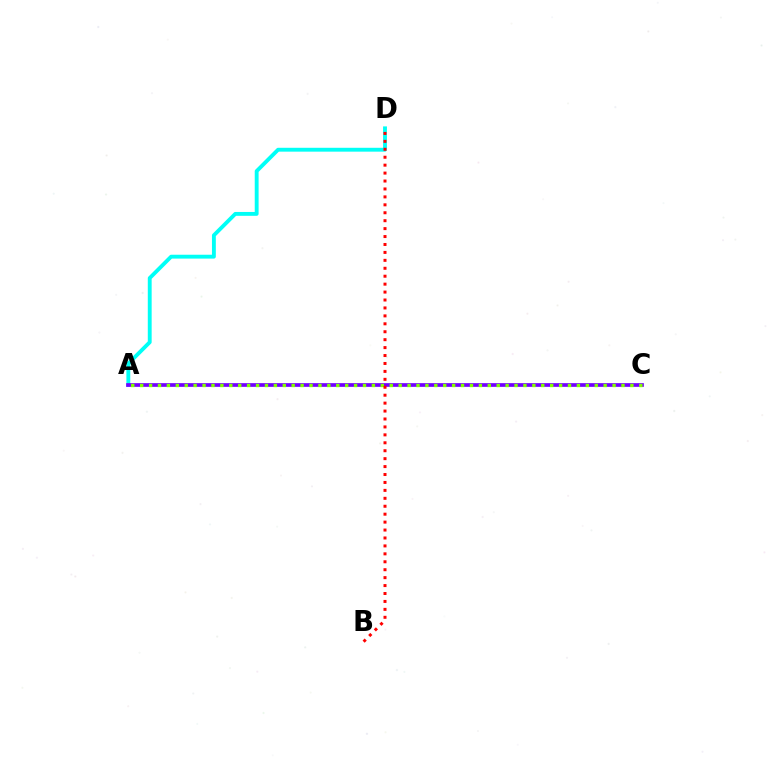{('A', 'D'): [{'color': '#00fff6', 'line_style': 'solid', 'thickness': 2.78}], ('A', 'C'): [{'color': '#7200ff', 'line_style': 'solid', 'thickness': 2.66}, {'color': '#84ff00', 'line_style': 'dotted', 'thickness': 2.42}], ('B', 'D'): [{'color': '#ff0000', 'line_style': 'dotted', 'thickness': 2.16}]}